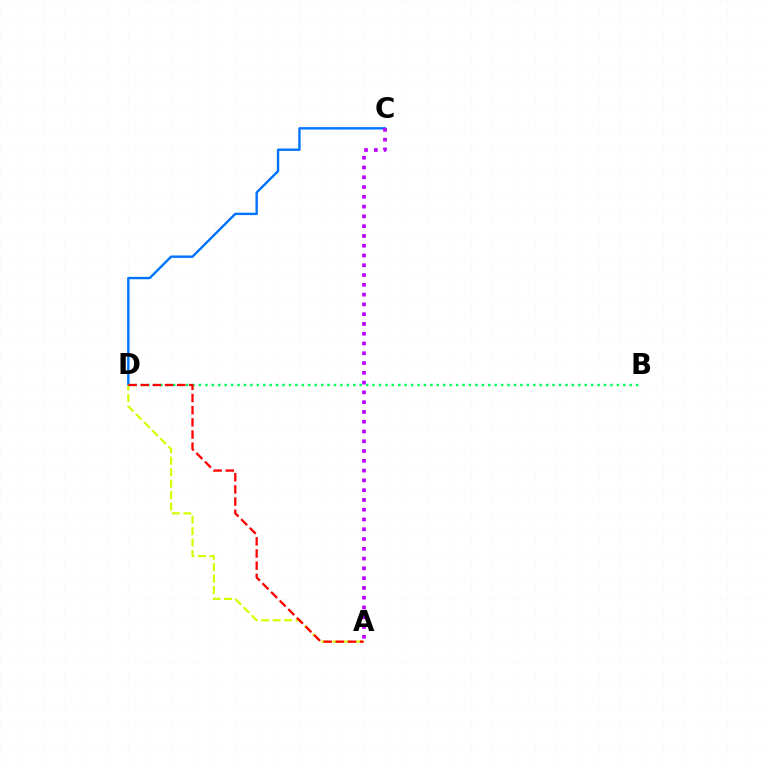{('C', 'D'): [{'color': '#0074ff', 'line_style': 'solid', 'thickness': 1.72}], ('A', 'C'): [{'color': '#b900ff', 'line_style': 'dotted', 'thickness': 2.66}], ('B', 'D'): [{'color': '#00ff5c', 'line_style': 'dotted', 'thickness': 1.75}], ('A', 'D'): [{'color': '#d1ff00', 'line_style': 'dashed', 'thickness': 1.56}, {'color': '#ff0000', 'line_style': 'dashed', 'thickness': 1.65}]}